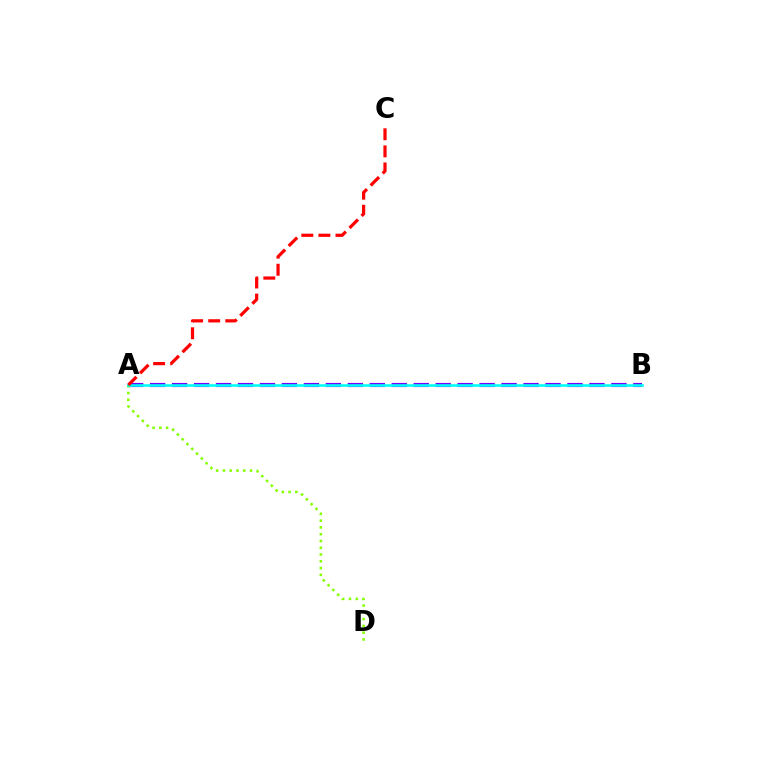{('A', 'B'): [{'color': '#7200ff', 'line_style': 'dashed', 'thickness': 2.98}, {'color': '#00fff6', 'line_style': 'solid', 'thickness': 1.89}], ('A', 'D'): [{'color': '#84ff00', 'line_style': 'dotted', 'thickness': 1.84}], ('A', 'C'): [{'color': '#ff0000', 'line_style': 'dashed', 'thickness': 2.32}]}